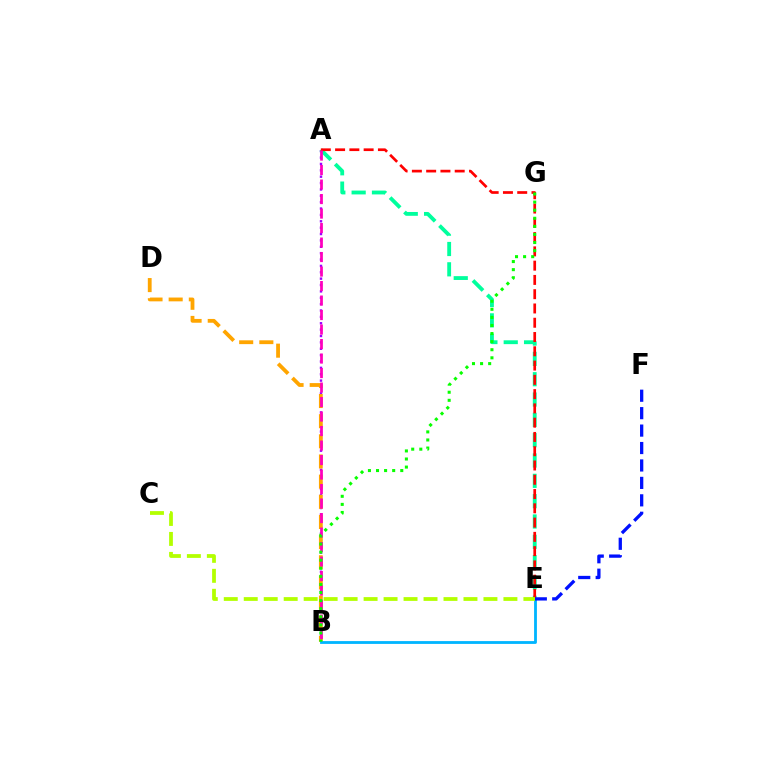{('A', 'B'): [{'color': '#9b00ff', 'line_style': 'dotted', 'thickness': 1.73}, {'color': '#ff00bd', 'line_style': 'dashed', 'thickness': 1.97}], ('A', 'E'): [{'color': '#00ff9d', 'line_style': 'dashed', 'thickness': 2.76}, {'color': '#ff0000', 'line_style': 'dashed', 'thickness': 1.94}], ('B', 'D'): [{'color': '#ffa500', 'line_style': 'dashed', 'thickness': 2.74}], ('B', 'E'): [{'color': '#00b5ff', 'line_style': 'solid', 'thickness': 2.02}], ('E', 'F'): [{'color': '#0010ff', 'line_style': 'dashed', 'thickness': 2.37}], ('B', 'G'): [{'color': '#08ff00', 'line_style': 'dotted', 'thickness': 2.2}], ('C', 'E'): [{'color': '#b3ff00', 'line_style': 'dashed', 'thickness': 2.71}]}